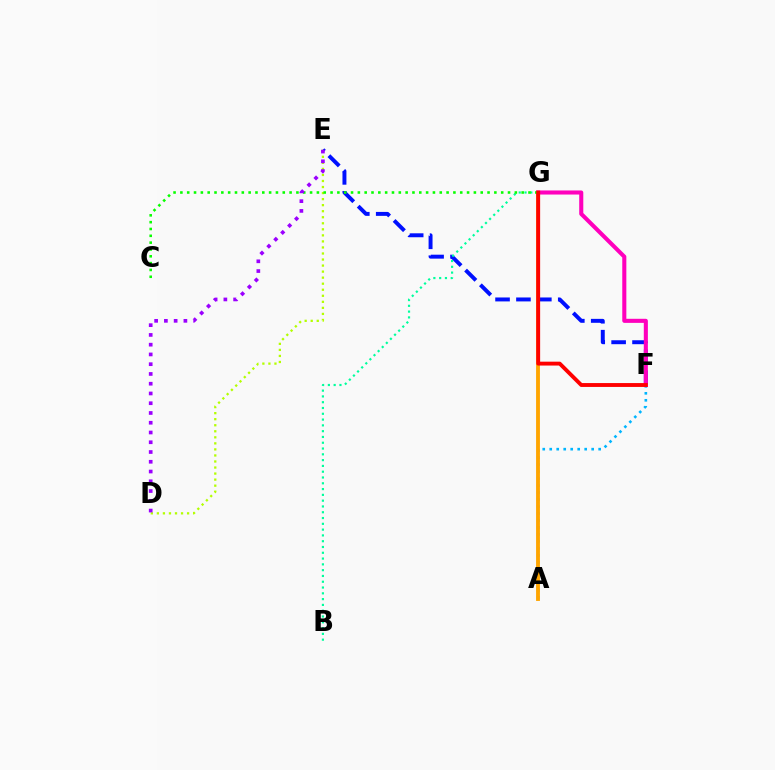{('A', 'F'): [{'color': '#00b5ff', 'line_style': 'dotted', 'thickness': 1.9}], ('A', 'G'): [{'color': '#ffa500', 'line_style': 'solid', 'thickness': 2.77}], ('D', 'E'): [{'color': '#b3ff00', 'line_style': 'dotted', 'thickness': 1.64}, {'color': '#9b00ff', 'line_style': 'dotted', 'thickness': 2.65}], ('E', 'F'): [{'color': '#0010ff', 'line_style': 'dashed', 'thickness': 2.84}], ('B', 'G'): [{'color': '#00ff9d', 'line_style': 'dotted', 'thickness': 1.57}], ('F', 'G'): [{'color': '#ff00bd', 'line_style': 'solid', 'thickness': 2.93}, {'color': '#ff0000', 'line_style': 'solid', 'thickness': 2.79}], ('C', 'G'): [{'color': '#08ff00', 'line_style': 'dotted', 'thickness': 1.85}]}